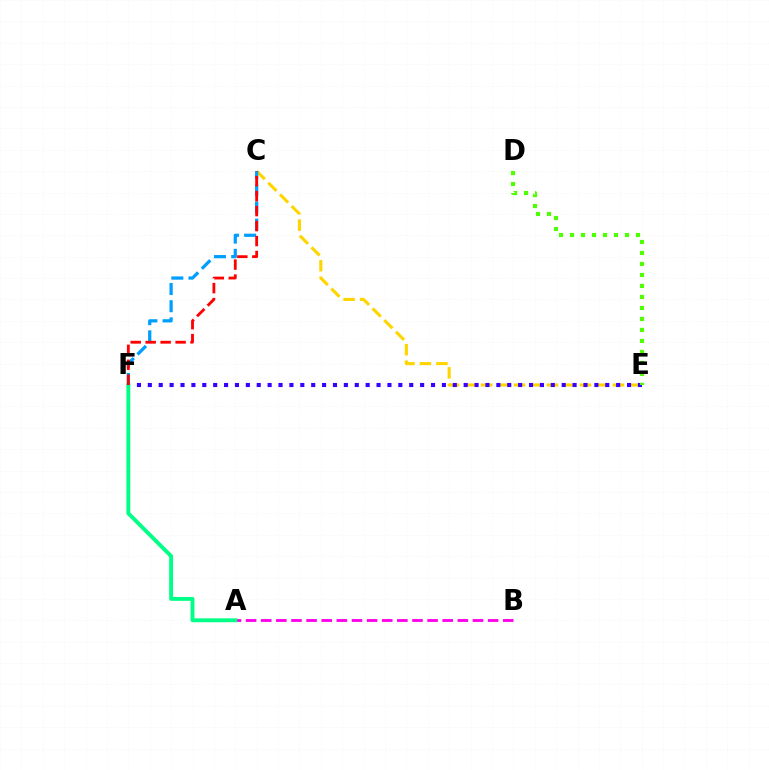{('C', 'E'): [{'color': '#ffd500', 'line_style': 'dashed', 'thickness': 2.24}], ('C', 'F'): [{'color': '#009eff', 'line_style': 'dashed', 'thickness': 2.33}, {'color': '#ff0000', 'line_style': 'dashed', 'thickness': 2.03}], ('E', 'F'): [{'color': '#3700ff', 'line_style': 'dotted', 'thickness': 2.96}], ('A', 'B'): [{'color': '#ff00ed', 'line_style': 'dashed', 'thickness': 2.05}], ('A', 'F'): [{'color': '#00ff86', 'line_style': 'solid', 'thickness': 2.81}], ('D', 'E'): [{'color': '#4fff00', 'line_style': 'dotted', 'thickness': 2.99}]}